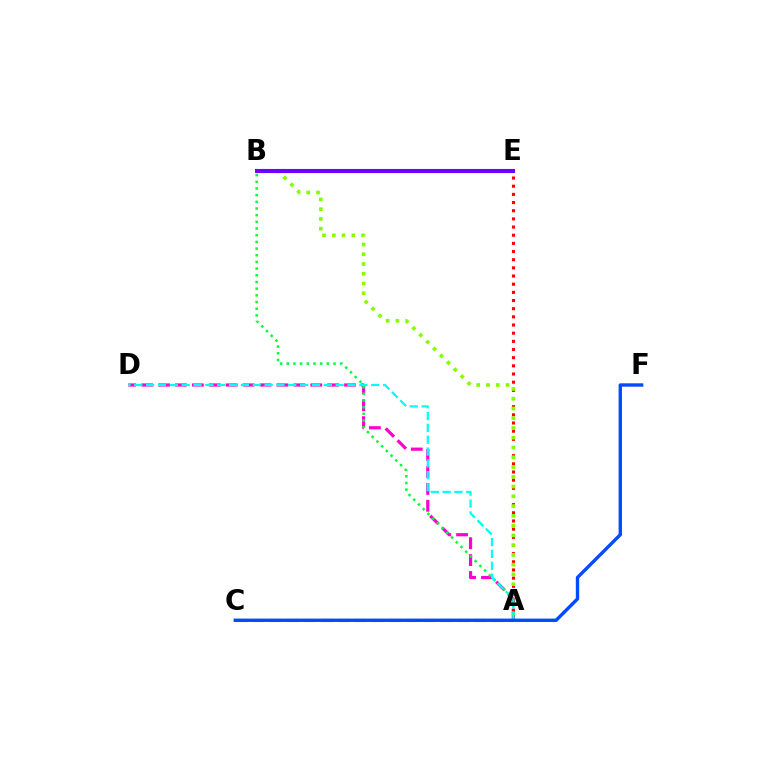{('A', 'D'): [{'color': '#ff00cf', 'line_style': 'dashed', 'thickness': 2.3}, {'color': '#00fff6', 'line_style': 'dashed', 'thickness': 1.61}], ('A', 'E'): [{'color': '#ff0000', 'line_style': 'dotted', 'thickness': 2.22}], ('A', 'C'): [{'color': '#ffbd00', 'line_style': 'dashed', 'thickness': 2.32}], ('A', 'B'): [{'color': '#84ff00', 'line_style': 'dotted', 'thickness': 2.65}, {'color': '#00ff39', 'line_style': 'dotted', 'thickness': 1.81}], ('B', 'E'): [{'color': '#7200ff', 'line_style': 'solid', 'thickness': 2.95}], ('C', 'F'): [{'color': '#004bff', 'line_style': 'solid', 'thickness': 2.43}]}